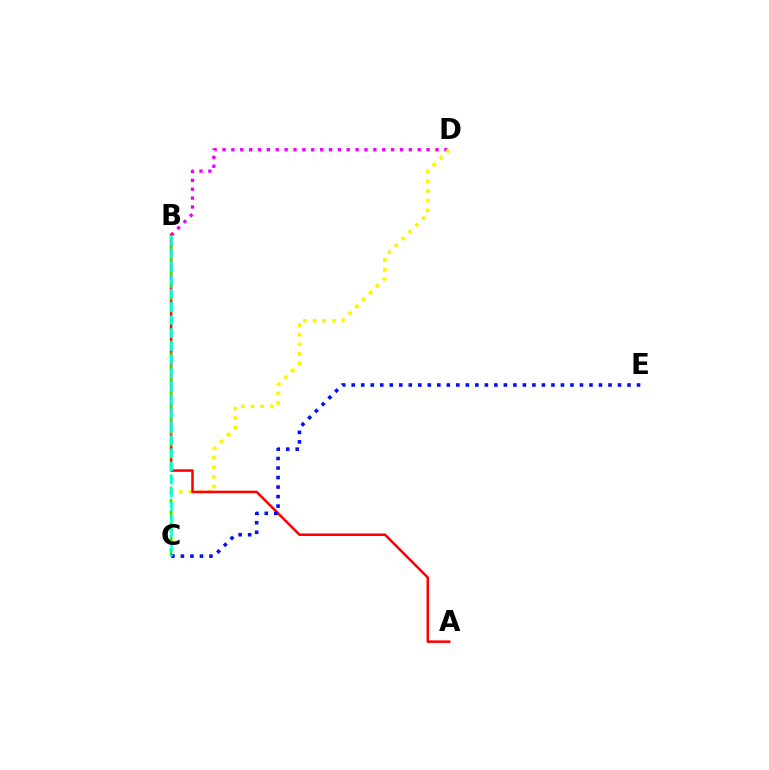{('B', 'D'): [{'color': '#ee00ff', 'line_style': 'dotted', 'thickness': 2.41}], ('C', 'D'): [{'color': '#fcf500', 'line_style': 'dotted', 'thickness': 2.62}], ('A', 'B'): [{'color': '#ff0000', 'line_style': 'solid', 'thickness': 1.82}], ('B', 'C'): [{'color': '#08ff00', 'line_style': 'dashed', 'thickness': 1.65}, {'color': '#00fff6', 'line_style': 'dashed', 'thickness': 1.81}], ('C', 'E'): [{'color': '#0010ff', 'line_style': 'dotted', 'thickness': 2.58}]}